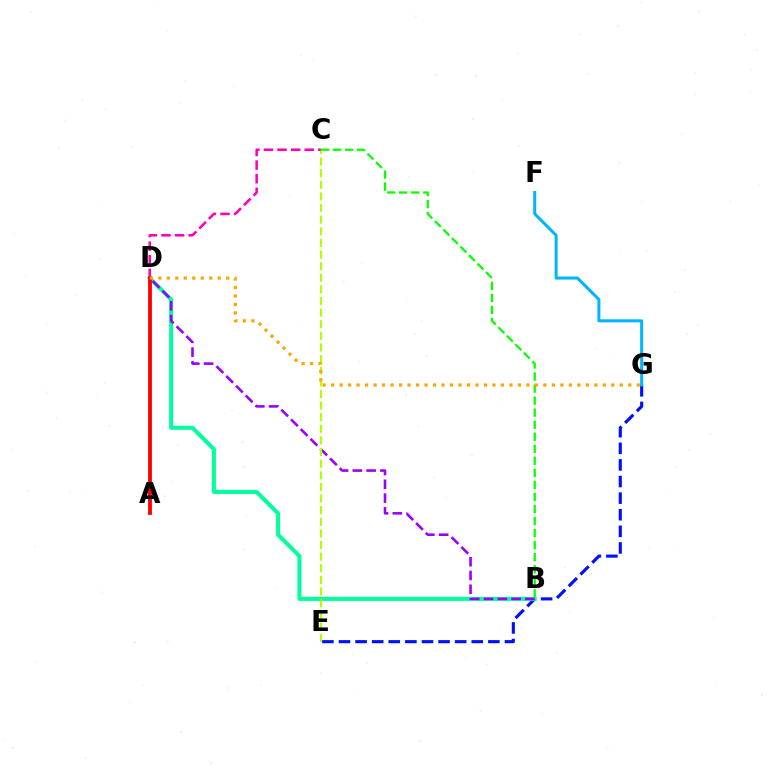{('B', 'C'): [{'color': '#08ff00', 'line_style': 'dashed', 'thickness': 1.64}], ('E', 'G'): [{'color': '#0010ff', 'line_style': 'dashed', 'thickness': 2.25}], ('B', 'D'): [{'color': '#00ff9d', 'line_style': 'solid', 'thickness': 2.89}, {'color': '#9b00ff', 'line_style': 'dashed', 'thickness': 1.87}], ('C', 'E'): [{'color': '#b3ff00', 'line_style': 'dashed', 'thickness': 1.58}], ('C', 'D'): [{'color': '#ff00bd', 'line_style': 'dashed', 'thickness': 1.84}], ('A', 'D'): [{'color': '#ff0000', 'line_style': 'solid', 'thickness': 2.75}], ('D', 'G'): [{'color': '#ffa500', 'line_style': 'dotted', 'thickness': 2.31}], ('F', 'G'): [{'color': '#00b5ff', 'line_style': 'solid', 'thickness': 2.17}]}